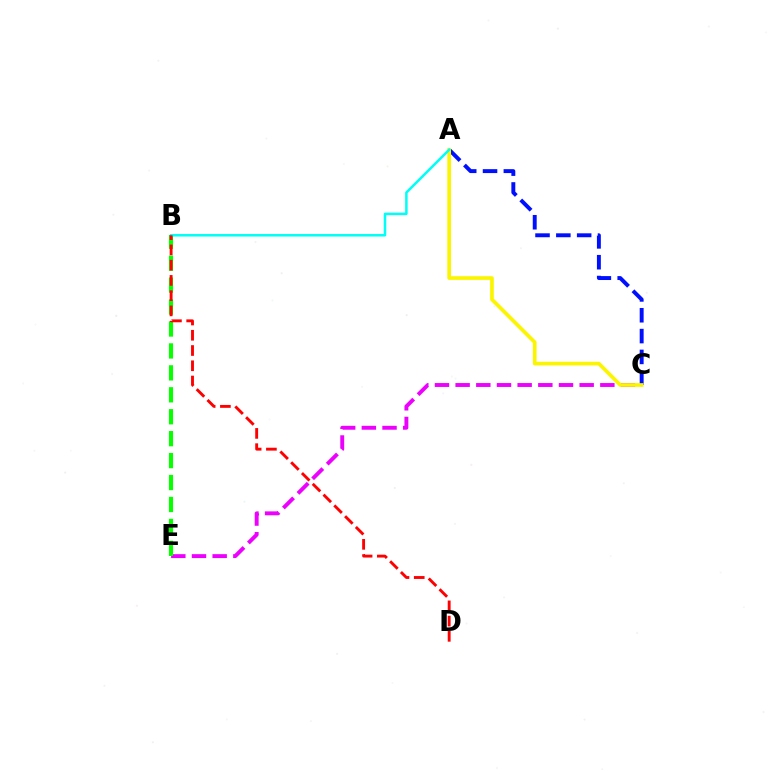{('A', 'C'): [{'color': '#0010ff', 'line_style': 'dashed', 'thickness': 2.83}, {'color': '#fcf500', 'line_style': 'solid', 'thickness': 2.65}], ('C', 'E'): [{'color': '#ee00ff', 'line_style': 'dashed', 'thickness': 2.81}], ('B', 'E'): [{'color': '#08ff00', 'line_style': 'dashed', 'thickness': 2.98}], ('A', 'B'): [{'color': '#00fff6', 'line_style': 'solid', 'thickness': 1.81}], ('B', 'D'): [{'color': '#ff0000', 'line_style': 'dashed', 'thickness': 2.07}]}